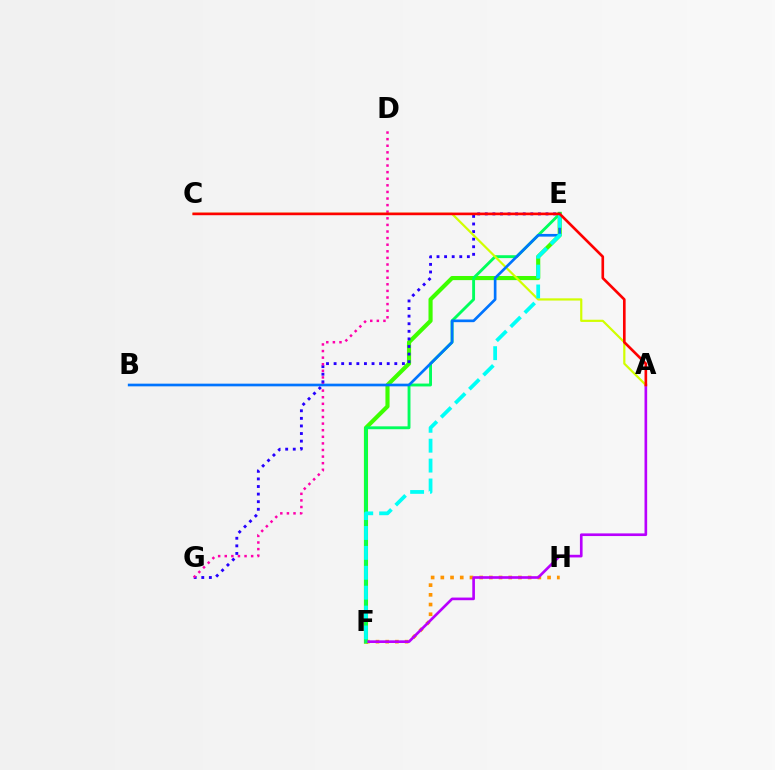{('E', 'F'): [{'color': '#3dff00', 'line_style': 'solid', 'thickness': 2.97}, {'color': '#00ff5c', 'line_style': 'solid', 'thickness': 2.07}, {'color': '#00fff6', 'line_style': 'dashed', 'thickness': 2.7}], ('F', 'H'): [{'color': '#ff9400', 'line_style': 'dotted', 'thickness': 2.64}], ('A', 'F'): [{'color': '#b900ff', 'line_style': 'solid', 'thickness': 1.91}], ('E', 'G'): [{'color': '#2500ff', 'line_style': 'dotted', 'thickness': 2.06}], ('D', 'G'): [{'color': '#ff00ac', 'line_style': 'dotted', 'thickness': 1.79}], ('A', 'C'): [{'color': '#d1ff00', 'line_style': 'solid', 'thickness': 1.59}, {'color': '#ff0000', 'line_style': 'solid', 'thickness': 1.91}], ('B', 'E'): [{'color': '#0074ff', 'line_style': 'solid', 'thickness': 1.93}]}